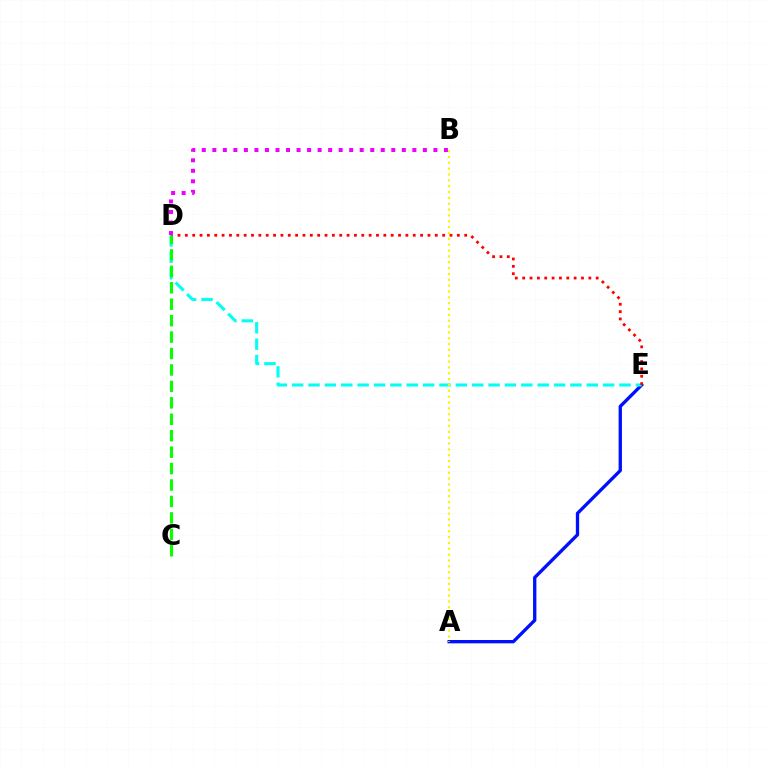{('A', 'E'): [{'color': '#0010ff', 'line_style': 'solid', 'thickness': 2.39}], ('D', 'E'): [{'color': '#00fff6', 'line_style': 'dashed', 'thickness': 2.22}, {'color': '#ff0000', 'line_style': 'dotted', 'thickness': 2.0}], ('C', 'D'): [{'color': '#08ff00', 'line_style': 'dashed', 'thickness': 2.23}], ('A', 'B'): [{'color': '#fcf500', 'line_style': 'dotted', 'thickness': 1.59}], ('B', 'D'): [{'color': '#ee00ff', 'line_style': 'dotted', 'thickness': 2.86}]}